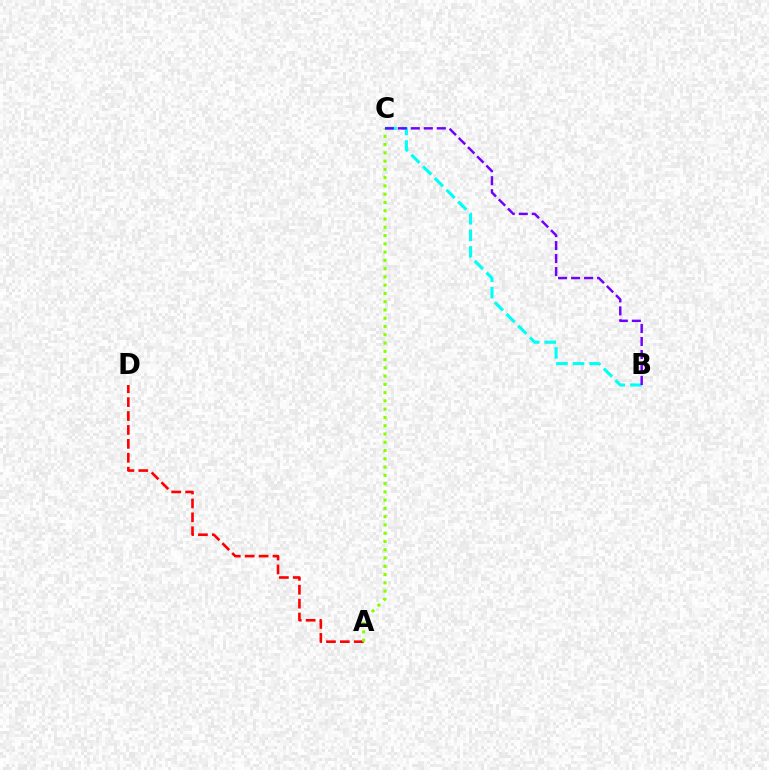{('A', 'D'): [{'color': '#ff0000', 'line_style': 'dashed', 'thickness': 1.89}], ('A', 'C'): [{'color': '#84ff00', 'line_style': 'dotted', 'thickness': 2.25}], ('B', 'C'): [{'color': '#00fff6', 'line_style': 'dashed', 'thickness': 2.25}, {'color': '#7200ff', 'line_style': 'dashed', 'thickness': 1.77}]}